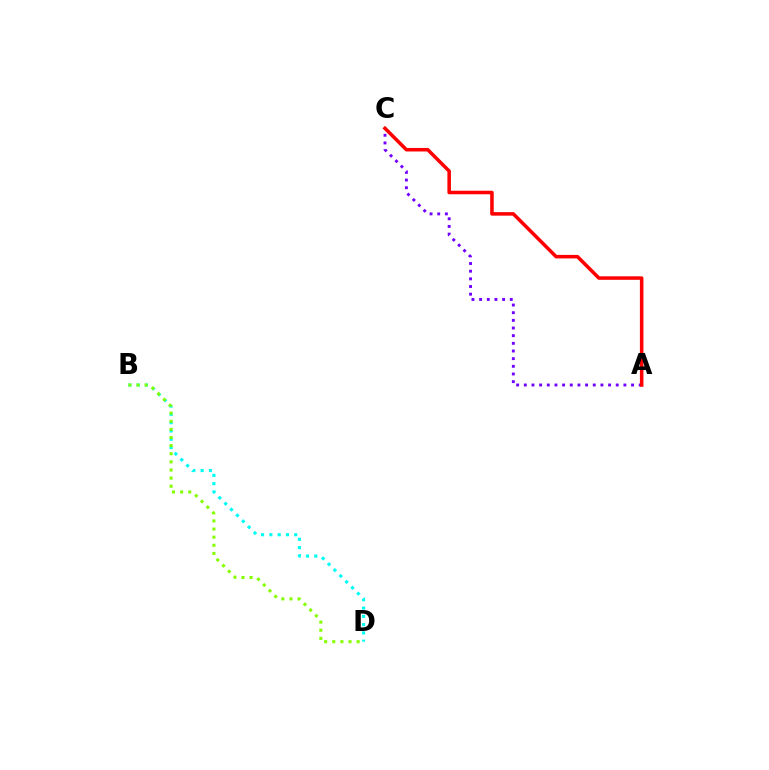{('A', 'C'): [{'color': '#7200ff', 'line_style': 'dotted', 'thickness': 2.08}, {'color': '#ff0000', 'line_style': 'solid', 'thickness': 2.54}], ('B', 'D'): [{'color': '#00fff6', 'line_style': 'dotted', 'thickness': 2.25}, {'color': '#84ff00', 'line_style': 'dotted', 'thickness': 2.21}]}